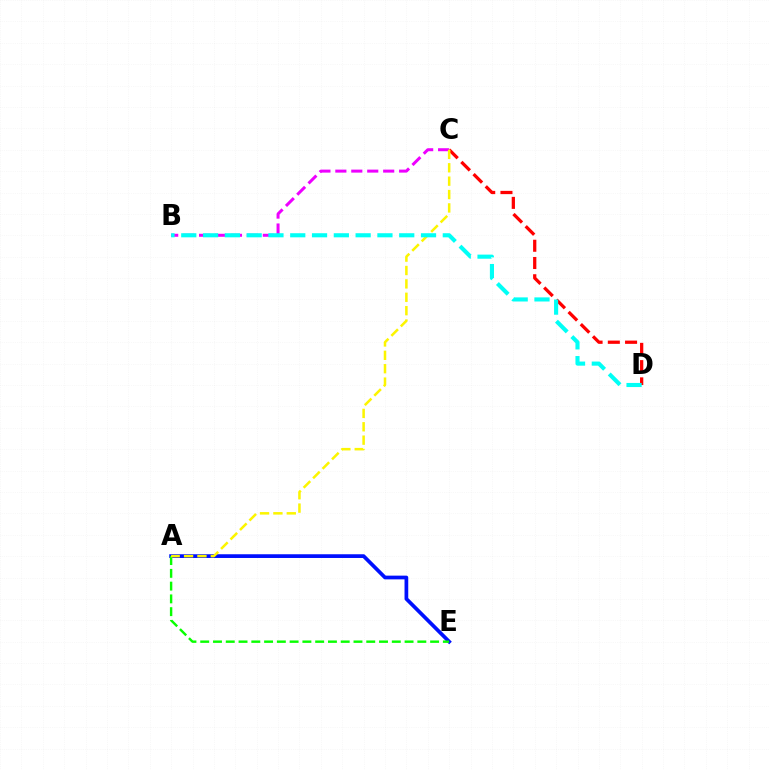{('C', 'D'): [{'color': '#ff0000', 'line_style': 'dashed', 'thickness': 2.34}], ('A', 'E'): [{'color': '#0010ff', 'line_style': 'solid', 'thickness': 2.68}, {'color': '#08ff00', 'line_style': 'dashed', 'thickness': 1.74}], ('B', 'C'): [{'color': '#ee00ff', 'line_style': 'dashed', 'thickness': 2.17}], ('A', 'C'): [{'color': '#fcf500', 'line_style': 'dashed', 'thickness': 1.82}], ('B', 'D'): [{'color': '#00fff6', 'line_style': 'dashed', 'thickness': 2.96}]}